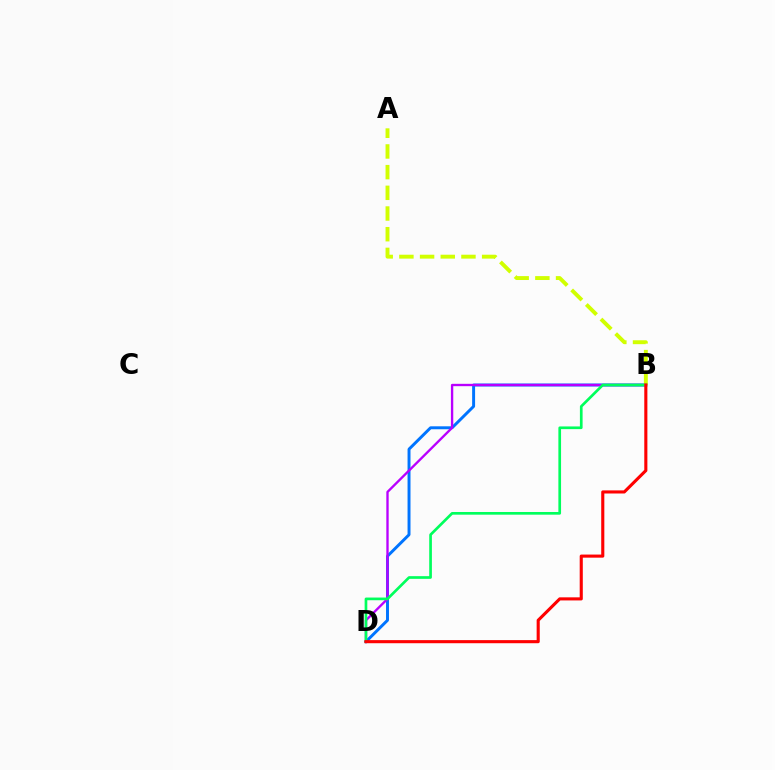{('B', 'D'): [{'color': '#0074ff', 'line_style': 'solid', 'thickness': 2.12}, {'color': '#b900ff', 'line_style': 'solid', 'thickness': 1.69}, {'color': '#00ff5c', 'line_style': 'solid', 'thickness': 1.93}, {'color': '#ff0000', 'line_style': 'solid', 'thickness': 2.23}], ('A', 'B'): [{'color': '#d1ff00', 'line_style': 'dashed', 'thickness': 2.81}]}